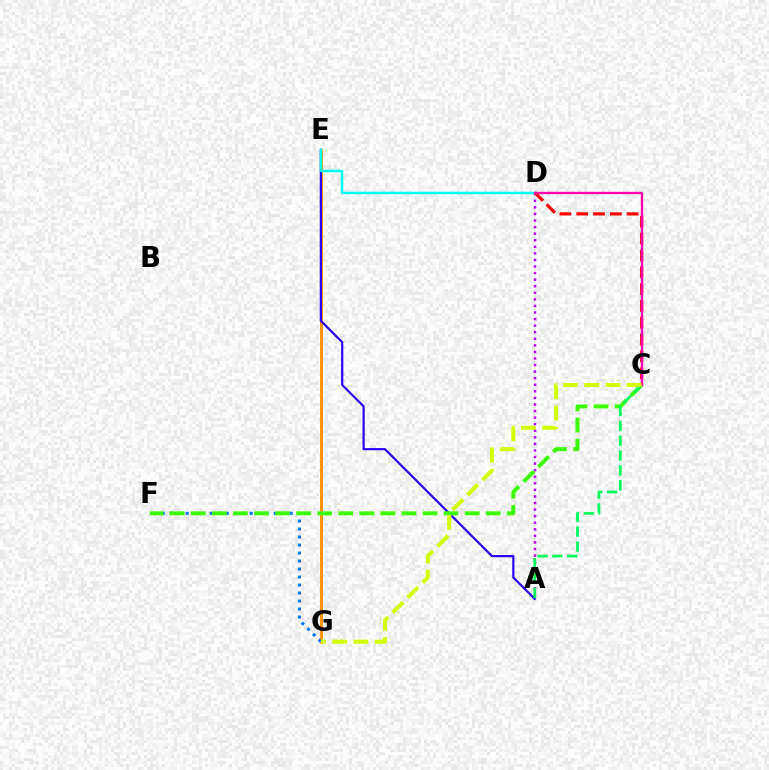{('E', 'G'): [{'color': '#ff9400', 'line_style': 'solid', 'thickness': 2.16}], ('A', 'E'): [{'color': '#2500ff', 'line_style': 'solid', 'thickness': 1.56}], ('A', 'D'): [{'color': '#b900ff', 'line_style': 'dotted', 'thickness': 1.78}], ('F', 'G'): [{'color': '#0074ff', 'line_style': 'dotted', 'thickness': 2.17}], ('C', 'F'): [{'color': '#3dff00', 'line_style': 'dashed', 'thickness': 2.86}], ('C', 'D'): [{'color': '#ff0000', 'line_style': 'dashed', 'thickness': 2.29}, {'color': '#ff00ac', 'line_style': 'solid', 'thickness': 1.67}], ('D', 'E'): [{'color': '#00fff6', 'line_style': 'solid', 'thickness': 1.79}], ('A', 'C'): [{'color': '#00ff5c', 'line_style': 'dashed', 'thickness': 2.02}], ('C', 'G'): [{'color': '#d1ff00', 'line_style': 'dashed', 'thickness': 2.89}]}